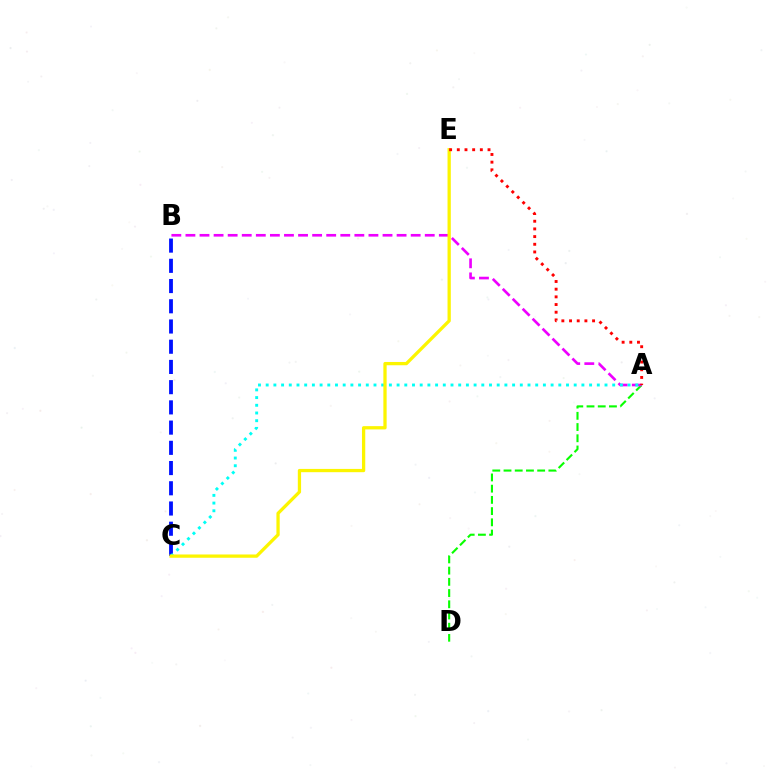{('A', 'D'): [{'color': '#08ff00', 'line_style': 'dashed', 'thickness': 1.52}], ('A', 'B'): [{'color': '#ee00ff', 'line_style': 'dashed', 'thickness': 1.91}], ('B', 'C'): [{'color': '#0010ff', 'line_style': 'dashed', 'thickness': 2.75}], ('A', 'C'): [{'color': '#00fff6', 'line_style': 'dotted', 'thickness': 2.09}], ('C', 'E'): [{'color': '#fcf500', 'line_style': 'solid', 'thickness': 2.36}], ('A', 'E'): [{'color': '#ff0000', 'line_style': 'dotted', 'thickness': 2.09}]}